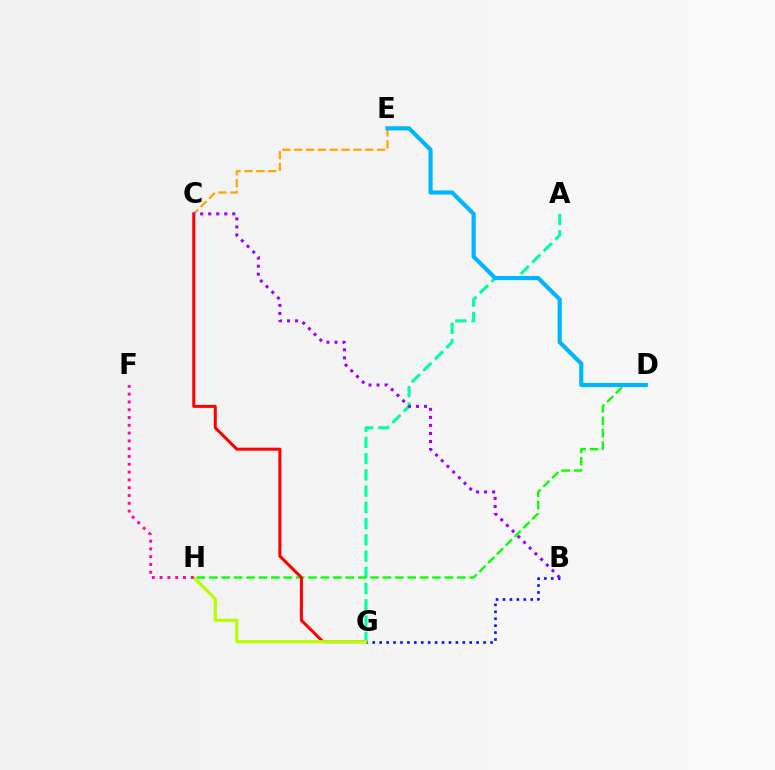{('A', 'G'): [{'color': '#00ff9d', 'line_style': 'dashed', 'thickness': 2.21}], ('C', 'E'): [{'color': '#ffa500', 'line_style': 'dashed', 'thickness': 1.61}], ('D', 'H'): [{'color': '#08ff00', 'line_style': 'dashed', 'thickness': 1.68}], ('C', 'G'): [{'color': '#ff0000', 'line_style': 'solid', 'thickness': 2.17}], ('B', 'G'): [{'color': '#0010ff', 'line_style': 'dotted', 'thickness': 1.88}], ('D', 'E'): [{'color': '#00b5ff', 'line_style': 'solid', 'thickness': 2.98}], ('G', 'H'): [{'color': '#b3ff00', 'line_style': 'solid', 'thickness': 2.28}], ('B', 'C'): [{'color': '#9b00ff', 'line_style': 'dotted', 'thickness': 2.18}], ('F', 'H'): [{'color': '#ff00bd', 'line_style': 'dotted', 'thickness': 2.12}]}